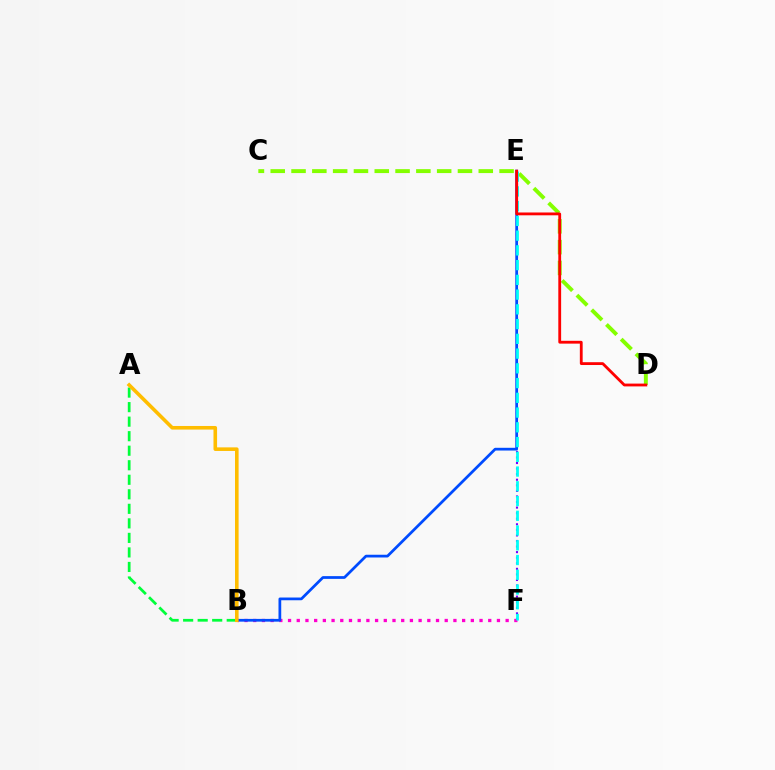{('B', 'F'): [{'color': '#ff00cf', 'line_style': 'dotted', 'thickness': 2.36}], ('A', 'B'): [{'color': '#00ff39', 'line_style': 'dashed', 'thickness': 1.97}, {'color': '#ffbd00', 'line_style': 'solid', 'thickness': 2.59}], ('E', 'F'): [{'color': '#7200ff', 'line_style': 'dotted', 'thickness': 1.51}, {'color': '#00fff6', 'line_style': 'dashed', 'thickness': 2.0}], ('B', 'E'): [{'color': '#004bff', 'line_style': 'solid', 'thickness': 1.97}], ('C', 'D'): [{'color': '#84ff00', 'line_style': 'dashed', 'thickness': 2.83}], ('D', 'E'): [{'color': '#ff0000', 'line_style': 'solid', 'thickness': 2.03}]}